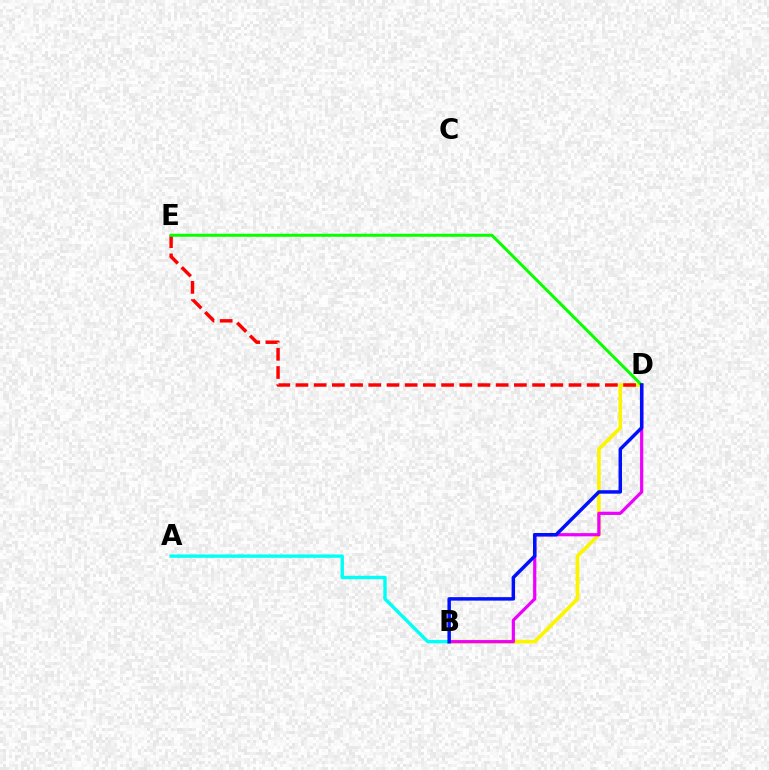{('B', 'D'): [{'color': '#fcf500', 'line_style': 'solid', 'thickness': 2.63}, {'color': '#ee00ff', 'line_style': 'solid', 'thickness': 2.31}, {'color': '#0010ff', 'line_style': 'solid', 'thickness': 2.5}], ('D', 'E'): [{'color': '#ff0000', 'line_style': 'dashed', 'thickness': 2.47}, {'color': '#08ff00', 'line_style': 'solid', 'thickness': 2.16}], ('A', 'B'): [{'color': '#00fff6', 'line_style': 'solid', 'thickness': 2.44}]}